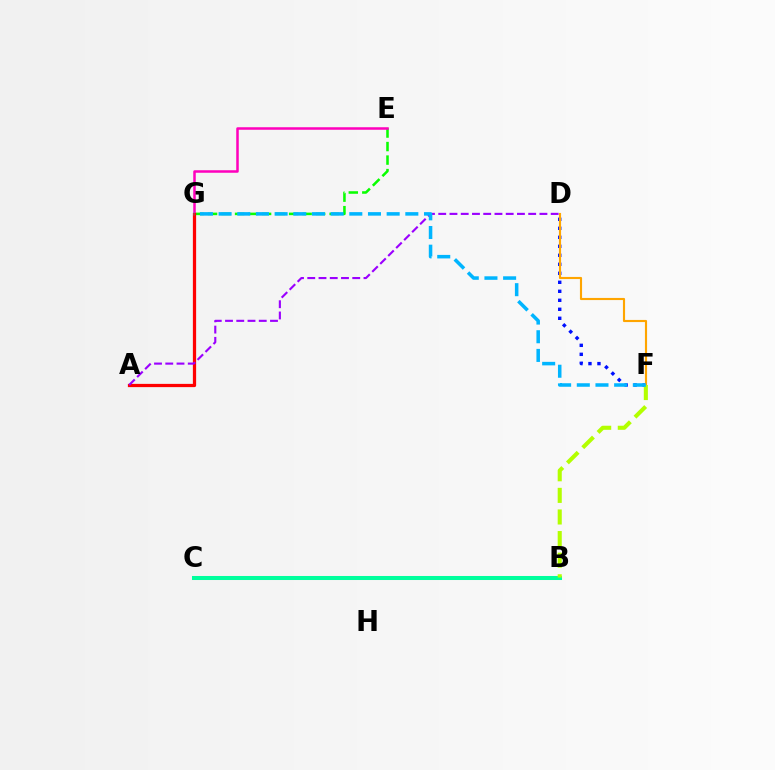{('B', 'C'): [{'color': '#00ff9d', 'line_style': 'solid', 'thickness': 2.9}], ('E', 'G'): [{'color': '#08ff00', 'line_style': 'dashed', 'thickness': 1.84}, {'color': '#ff00bd', 'line_style': 'solid', 'thickness': 1.81}], ('D', 'F'): [{'color': '#0010ff', 'line_style': 'dotted', 'thickness': 2.44}, {'color': '#ffa500', 'line_style': 'solid', 'thickness': 1.54}], ('A', 'G'): [{'color': '#ff0000', 'line_style': 'solid', 'thickness': 2.33}], ('B', 'F'): [{'color': '#b3ff00', 'line_style': 'dashed', 'thickness': 2.93}], ('A', 'D'): [{'color': '#9b00ff', 'line_style': 'dashed', 'thickness': 1.53}], ('F', 'G'): [{'color': '#00b5ff', 'line_style': 'dashed', 'thickness': 2.54}]}